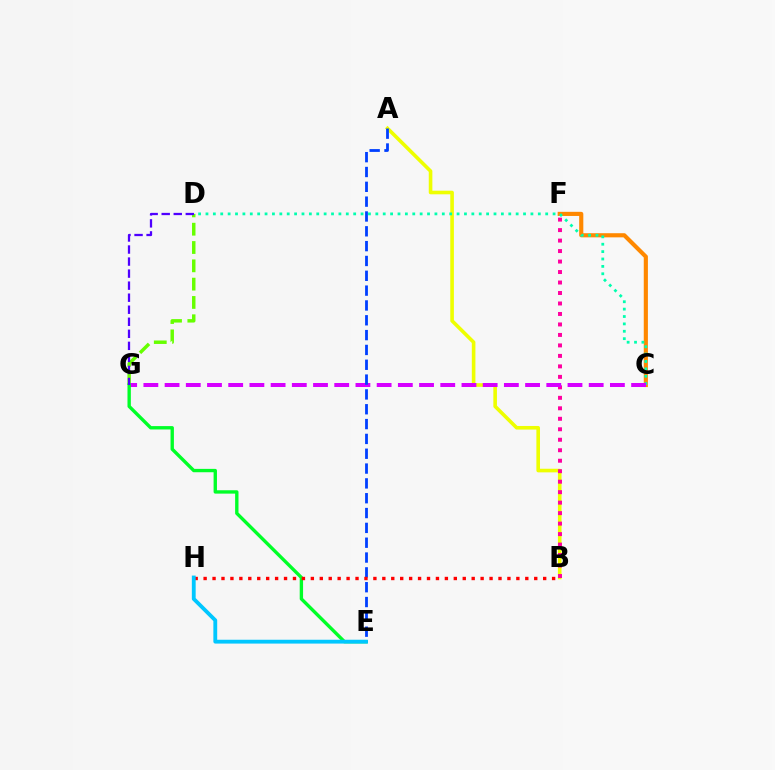{('D', 'G'): [{'color': '#66ff00', 'line_style': 'dashed', 'thickness': 2.49}, {'color': '#4f00ff', 'line_style': 'dashed', 'thickness': 1.64}], ('A', 'B'): [{'color': '#eeff00', 'line_style': 'solid', 'thickness': 2.6}], ('C', 'F'): [{'color': '#ff8800', 'line_style': 'solid', 'thickness': 2.98}], ('B', 'F'): [{'color': '#ff00a0', 'line_style': 'dotted', 'thickness': 2.85}], ('C', 'D'): [{'color': '#00ffaf', 'line_style': 'dotted', 'thickness': 2.01}], ('C', 'G'): [{'color': '#d600ff', 'line_style': 'dashed', 'thickness': 2.88}], ('E', 'G'): [{'color': '#00ff27', 'line_style': 'solid', 'thickness': 2.42}], ('A', 'E'): [{'color': '#003fff', 'line_style': 'dashed', 'thickness': 2.01}], ('B', 'H'): [{'color': '#ff0000', 'line_style': 'dotted', 'thickness': 2.43}], ('E', 'H'): [{'color': '#00c7ff', 'line_style': 'solid', 'thickness': 2.76}]}